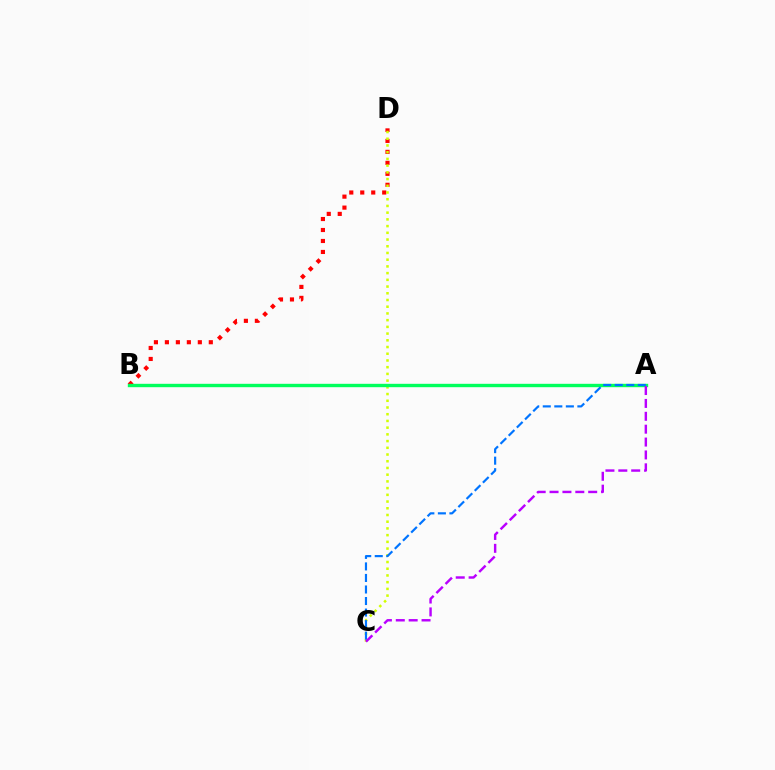{('B', 'D'): [{'color': '#ff0000', 'line_style': 'dotted', 'thickness': 2.98}], ('C', 'D'): [{'color': '#d1ff00', 'line_style': 'dotted', 'thickness': 1.83}], ('A', 'B'): [{'color': '#00ff5c', 'line_style': 'solid', 'thickness': 2.44}], ('A', 'C'): [{'color': '#0074ff', 'line_style': 'dashed', 'thickness': 1.57}, {'color': '#b900ff', 'line_style': 'dashed', 'thickness': 1.75}]}